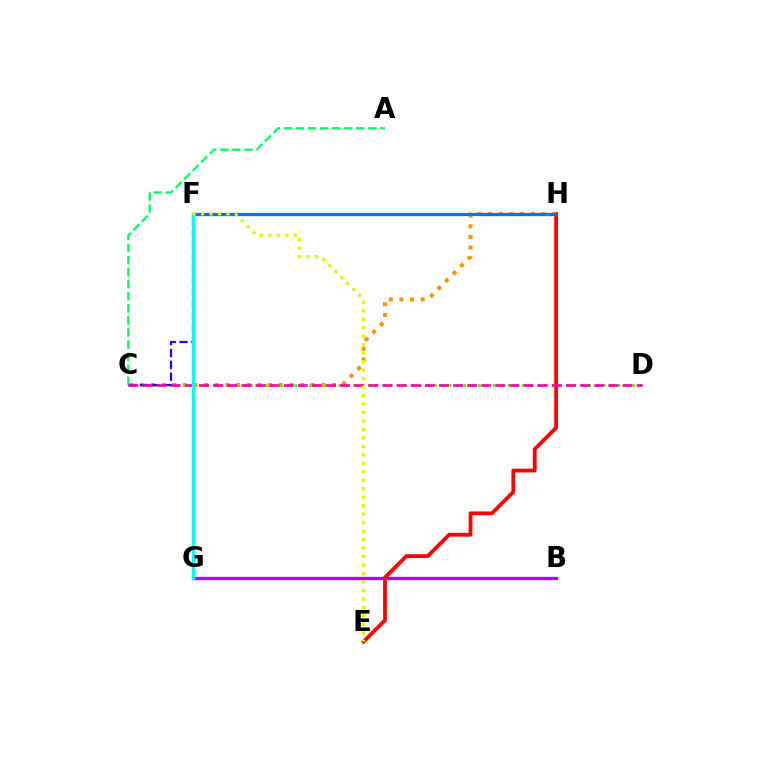{('B', 'G'): [{'color': '#b900ff', 'line_style': 'solid', 'thickness': 2.39}], ('E', 'H'): [{'color': '#ff0000', 'line_style': 'solid', 'thickness': 2.74}], ('C', 'H'): [{'color': '#ff9400', 'line_style': 'dotted', 'thickness': 2.9}], ('C', 'D'): [{'color': '#3dff00', 'line_style': 'dotted', 'thickness': 2.0}, {'color': '#ff00ac', 'line_style': 'dashed', 'thickness': 1.92}], ('C', 'F'): [{'color': '#2500ff', 'line_style': 'dashed', 'thickness': 1.6}], ('A', 'C'): [{'color': '#00ff5c', 'line_style': 'dashed', 'thickness': 1.64}], ('F', 'H'): [{'color': '#0074ff', 'line_style': 'solid', 'thickness': 2.35}], ('F', 'G'): [{'color': '#00fff6', 'line_style': 'solid', 'thickness': 2.36}], ('E', 'F'): [{'color': '#d1ff00', 'line_style': 'dotted', 'thickness': 2.3}]}